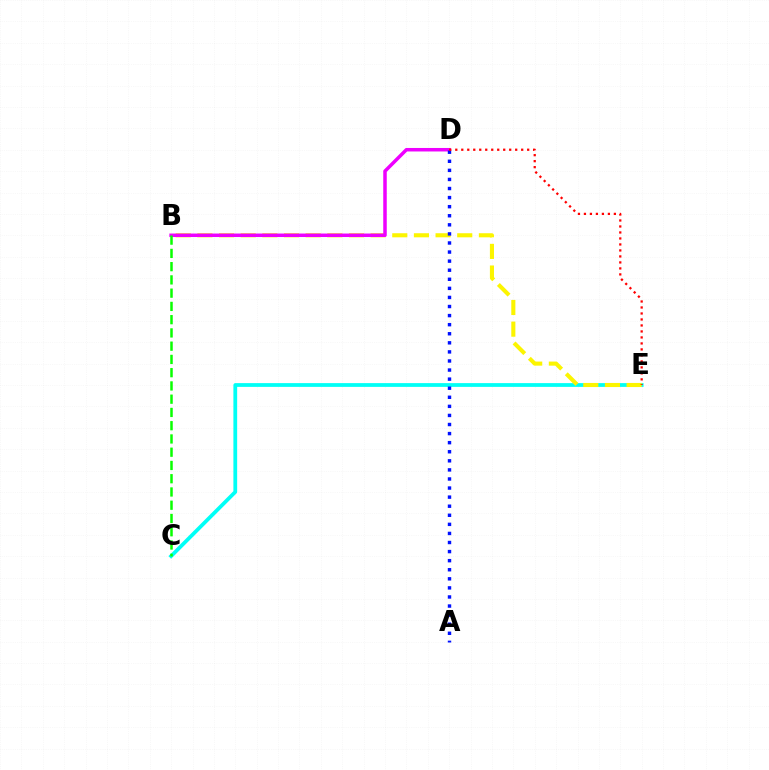{('C', 'E'): [{'color': '#00fff6', 'line_style': 'solid', 'thickness': 2.71}], ('B', 'E'): [{'color': '#fcf500', 'line_style': 'dashed', 'thickness': 2.94}], ('B', 'D'): [{'color': '#ee00ff', 'line_style': 'solid', 'thickness': 2.52}], ('A', 'D'): [{'color': '#0010ff', 'line_style': 'dotted', 'thickness': 2.47}], ('D', 'E'): [{'color': '#ff0000', 'line_style': 'dotted', 'thickness': 1.63}], ('B', 'C'): [{'color': '#08ff00', 'line_style': 'dashed', 'thickness': 1.8}]}